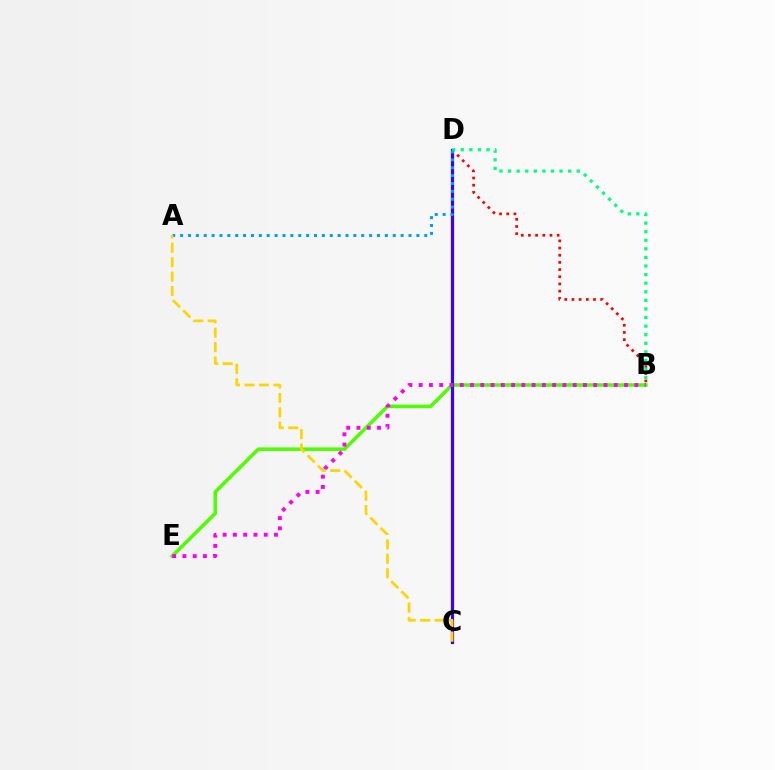{('B', 'E'): [{'color': '#4fff00', 'line_style': 'solid', 'thickness': 2.54}, {'color': '#ff00ed', 'line_style': 'dotted', 'thickness': 2.79}], ('B', 'D'): [{'color': '#ff0000', 'line_style': 'dotted', 'thickness': 1.95}, {'color': '#00ff86', 'line_style': 'dotted', 'thickness': 2.33}], ('C', 'D'): [{'color': '#3700ff', 'line_style': 'solid', 'thickness': 2.31}], ('A', 'D'): [{'color': '#009eff', 'line_style': 'dotted', 'thickness': 2.14}], ('A', 'C'): [{'color': '#ffd500', 'line_style': 'dashed', 'thickness': 1.96}]}